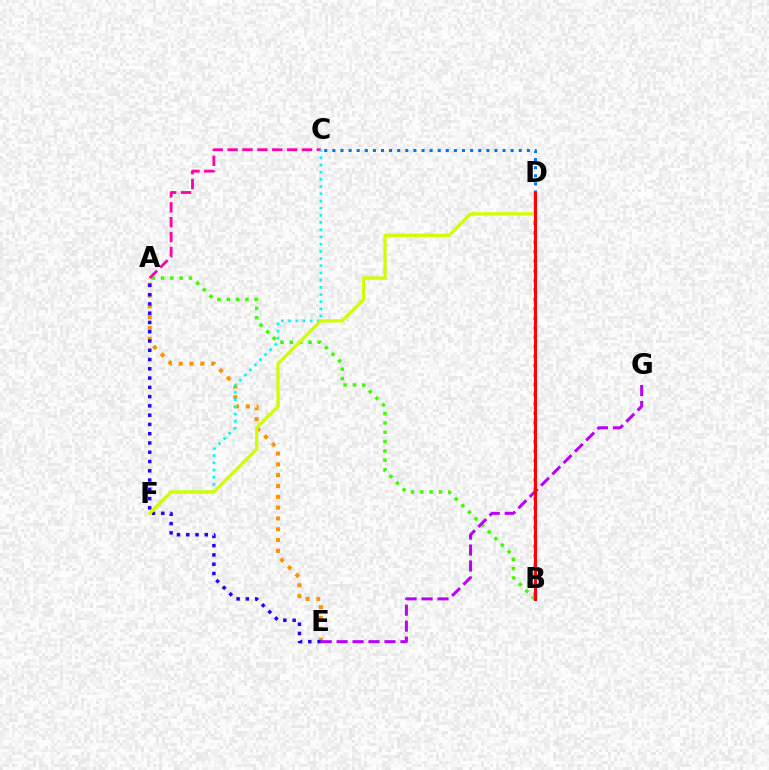{('A', 'B'): [{'color': '#3dff00', 'line_style': 'dotted', 'thickness': 2.54}], ('A', 'C'): [{'color': '#ff00ac', 'line_style': 'dashed', 'thickness': 2.02}], ('A', 'E'): [{'color': '#ff9400', 'line_style': 'dotted', 'thickness': 2.94}, {'color': '#2500ff', 'line_style': 'dotted', 'thickness': 2.52}], ('C', 'F'): [{'color': '#00fff6', 'line_style': 'dotted', 'thickness': 1.96}], ('B', 'D'): [{'color': '#00ff5c', 'line_style': 'dotted', 'thickness': 2.58}, {'color': '#ff0000', 'line_style': 'solid', 'thickness': 2.19}], ('D', 'F'): [{'color': '#d1ff00', 'line_style': 'solid', 'thickness': 2.38}], ('E', 'G'): [{'color': '#b900ff', 'line_style': 'dashed', 'thickness': 2.17}], ('C', 'D'): [{'color': '#0074ff', 'line_style': 'dotted', 'thickness': 2.2}]}